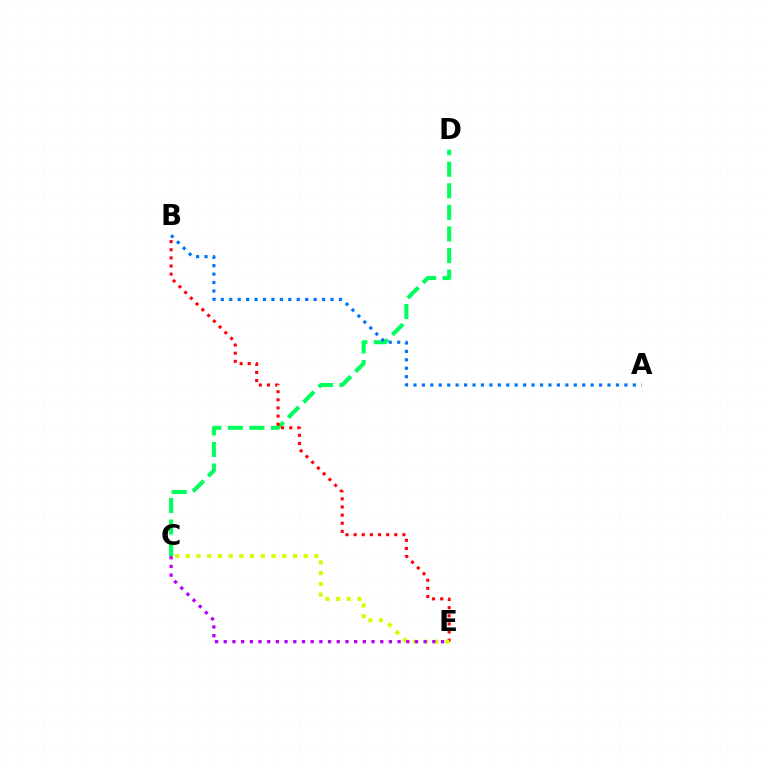{('C', 'D'): [{'color': '#00ff5c', 'line_style': 'dashed', 'thickness': 2.93}], ('A', 'B'): [{'color': '#0074ff', 'line_style': 'dotted', 'thickness': 2.29}], ('B', 'E'): [{'color': '#ff0000', 'line_style': 'dotted', 'thickness': 2.21}], ('C', 'E'): [{'color': '#d1ff00', 'line_style': 'dotted', 'thickness': 2.91}, {'color': '#b900ff', 'line_style': 'dotted', 'thickness': 2.36}]}